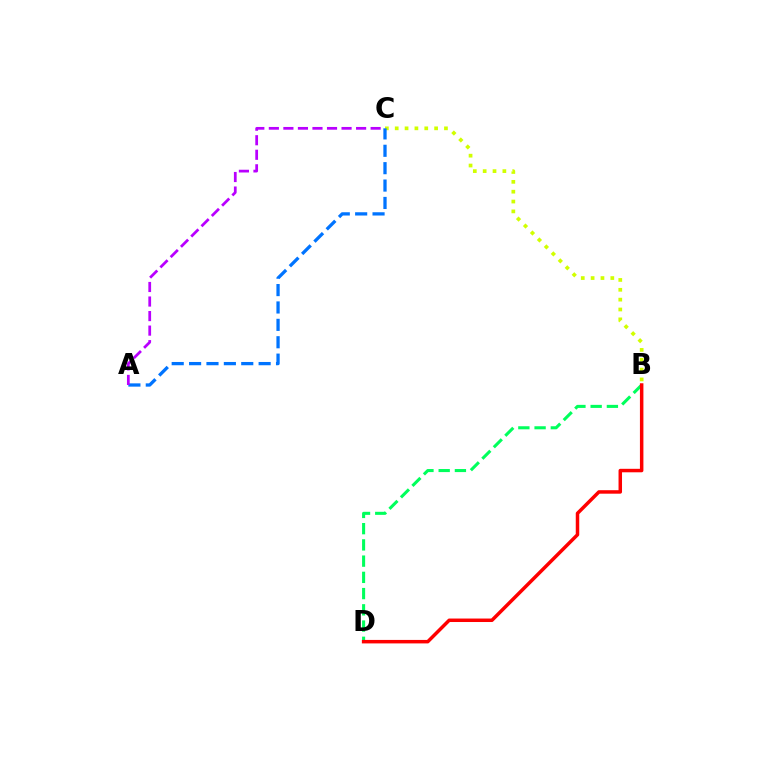{('B', 'C'): [{'color': '#d1ff00', 'line_style': 'dotted', 'thickness': 2.68}], ('A', 'C'): [{'color': '#0074ff', 'line_style': 'dashed', 'thickness': 2.36}, {'color': '#b900ff', 'line_style': 'dashed', 'thickness': 1.98}], ('B', 'D'): [{'color': '#00ff5c', 'line_style': 'dashed', 'thickness': 2.21}, {'color': '#ff0000', 'line_style': 'solid', 'thickness': 2.51}]}